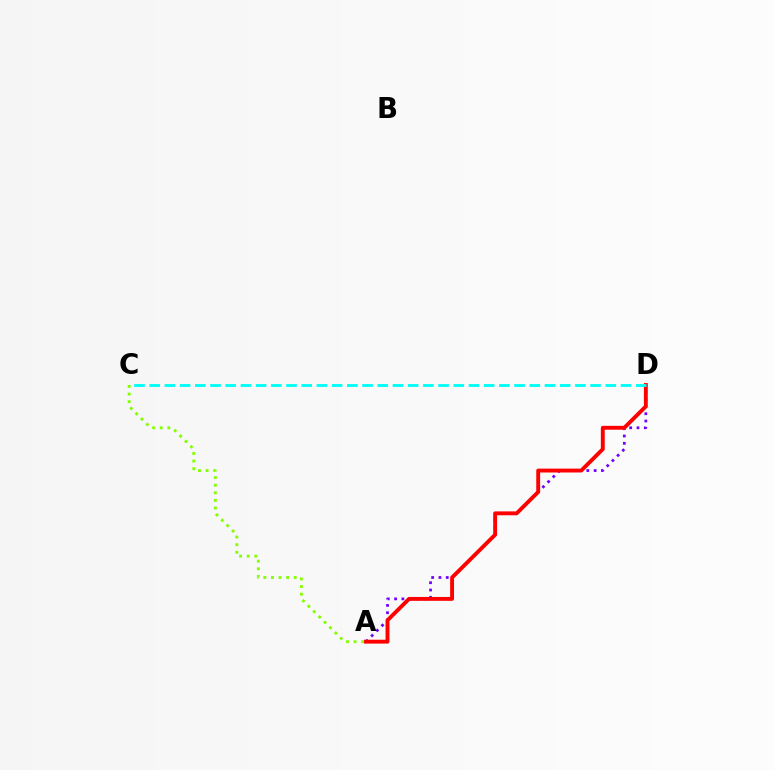{('A', 'D'): [{'color': '#7200ff', 'line_style': 'dotted', 'thickness': 1.98}, {'color': '#ff0000', 'line_style': 'solid', 'thickness': 2.79}], ('A', 'C'): [{'color': '#84ff00', 'line_style': 'dotted', 'thickness': 2.07}], ('C', 'D'): [{'color': '#00fff6', 'line_style': 'dashed', 'thickness': 2.07}]}